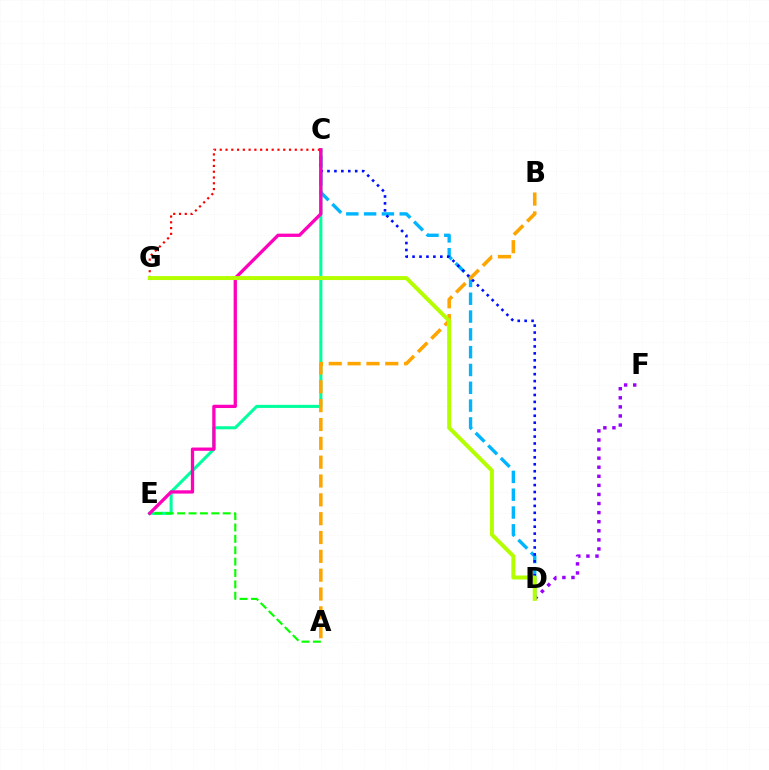{('C', 'E'): [{'color': '#00ff9d', 'line_style': 'solid', 'thickness': 2.21}, {'color': '#ff00bd', 'line_style': 'solid', 'thickness': 2.37}], ('C', 'G'): [{'color': '#ff0000', 'line_style': 'dotted', 'thickness': 1.57}], ('D', 'F'): [{'color': '#9b00ff', 'line_style': 'dotted', 'thickness': 2.47}], ('C', 'D'): [{'color': '#00b5ff', 'line_style': 'dashed', 'thickness': 2.42}, {'color': '#0010ff', 'line_style': 'dotted', 'thickness': 1.88}], ('A', 'E'): [{'color': '#08ff00', 'line_style': 'dashed', 'thickness': 1.55}], ('A', 'B'): [{'color': '#ffa500', 'line_style': 'dashed', 'thickness': 2.56}], ('D', 'G'): [{'color': '#b3ff00', 'line_style': 'solid', 'thickness': 2.87}]}